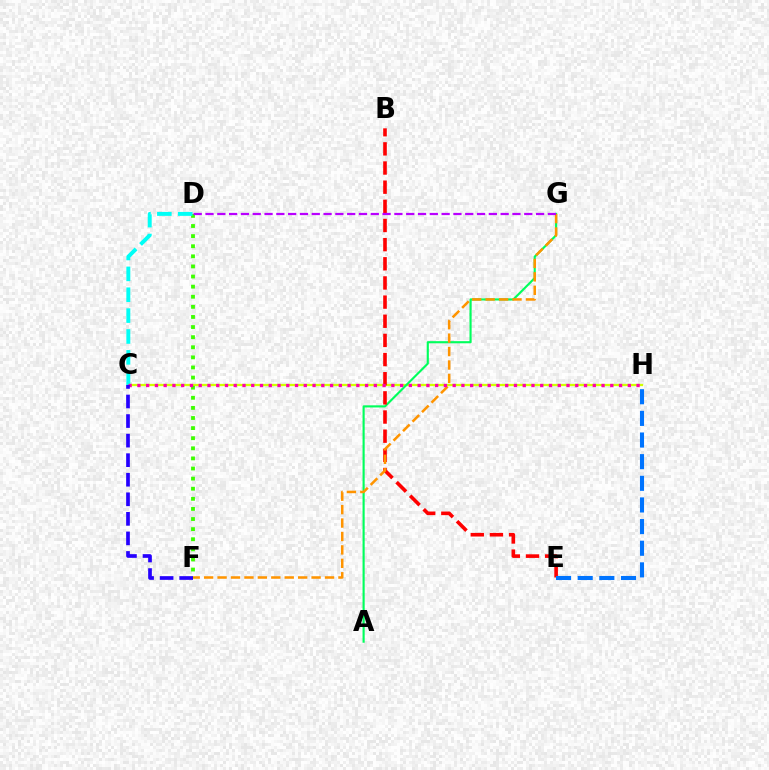{('C', 'H'): [{'color': '#d1ff00', 'line_style': 'solid', 'thickness': 1.64}, {'color': '#ff00ac', 'line_style': 'dotted', 'thickness': 2.38}], ('A', 'G'): [{'color': '#00ff5c', 'line_style': 'solid', 'thickness': 1.54}], ('B', 'E'): [{'color': '#ff0000', 'line_style': 'dashed', 'thickness': 2.6}], ('F', 'G'): [{'color': '#ff9400', 'line_style': 'dashed', 'thickness': 1.82}], ('D', 'F'): [{'color': '#3dff00', 'line_style': 'dotted', 'thickness': 2.75}], ('E', 'H'): [{'color': '#0074ff', 'line_style': 'dashed', 'thickness': 2.94}], ('C', 'D'): [{'color': '#00fff6', 'line_style': 'dashed', 'thickness': 2.83}], ('D', 'G'): [{'color': '#b900ff', 'line_style': 'dashed', 'thickness': 1.6}], ('C', 'F'): [{'color': '#2500ff', 'line_style': 'dashed', 'thickness': 2.66}]}